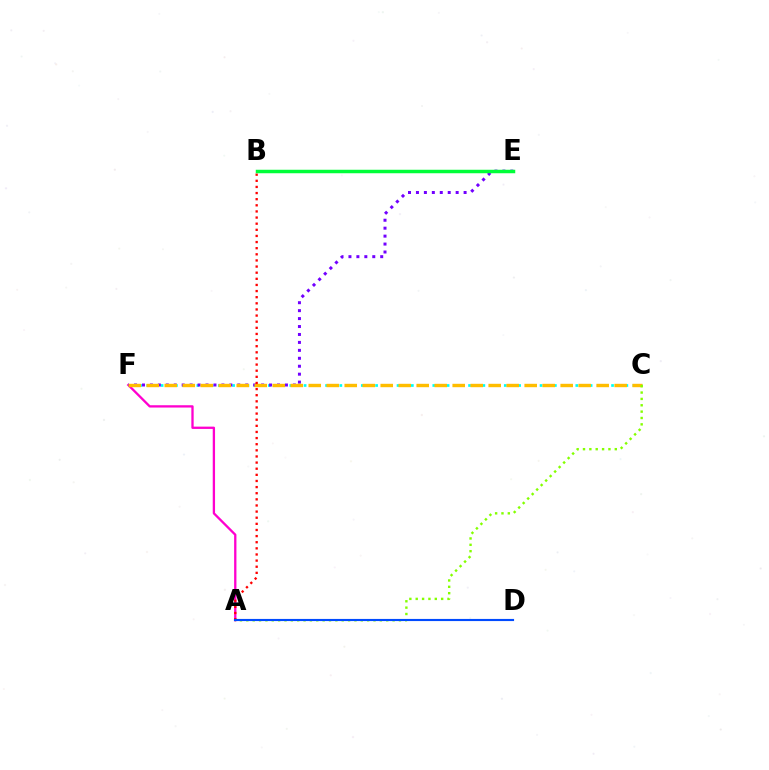{('C', 'F'): [{'color': '#00fff6', 'line_style': 'dotted', 'thickness': 1.94}, {'color': '#ffbd00', 'line_style': 'dashed', 'thickness': 2.44}], ('A', 'F'): [{'color': '#ff00cf', 'line_style': 'solid', 'thickness': 1.66}], ('E', 'F'): [{'color': '#7200ff', 'line_style': 'dotted', 'thickness': 2.16}], ('A', 'C'): [{'color': '#84ff00', 'line_style': 'dotted', 'thickness': 1.73}], ('A', 'B'): [{'color': '#ff0000', 'line_style': 'dotted', 'thickness': 1.66}], ('B', 'E'): [{'color': '#00ff39', 'line_style': 'solid', 'thickness': 2.51}], ('A', 'D'): [{'color': '#004bff', 'line_style': 'solid', 'thickness': 1.54}]}